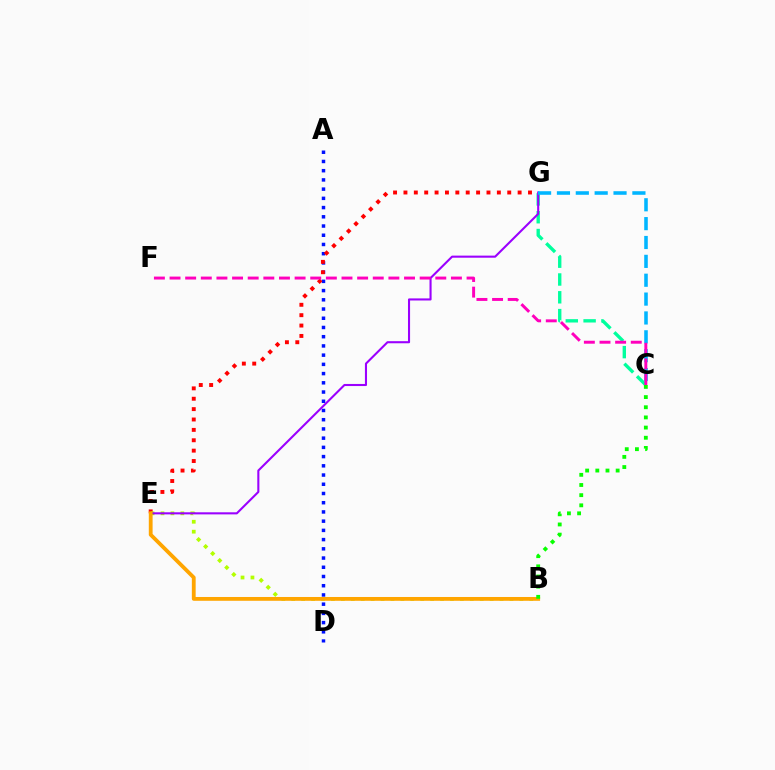{('A', 'D'): [{'color': '#0010ff', 'line_style': 'dotted', 'thickness': 2.51}], ('E', 'G'): [{'color': '#ff0000', 'line_style': 'dotted', 'thickness': 2.82}, {'color': '#9b00ff', 'line_style': 'solid', 'thickness': 1.51}], ('B', 'E'): [{'color': '#b3ff00', 'line_style': 'dotted', 'thickness': 2.7}, {'color': '#ffa500', 'line_style': 'solid', 'thickness': 2.74}], ('C', 'G'): [{'color': '#00ff9d', 'line_style': 'dashed', 'thickness': 2.42}, {'color': '#00b5ff', 'line_style': 'dashed', 'thickness': 2.56}], ('C', 'F'): [{'color': '#ff00bd', 'line_style': 'dashed', 'thickness': 2.12}], ('B', 'C'): [{'color': '#08ff00', 'line_style': 'dotted', 'thickness': 2.76}]}